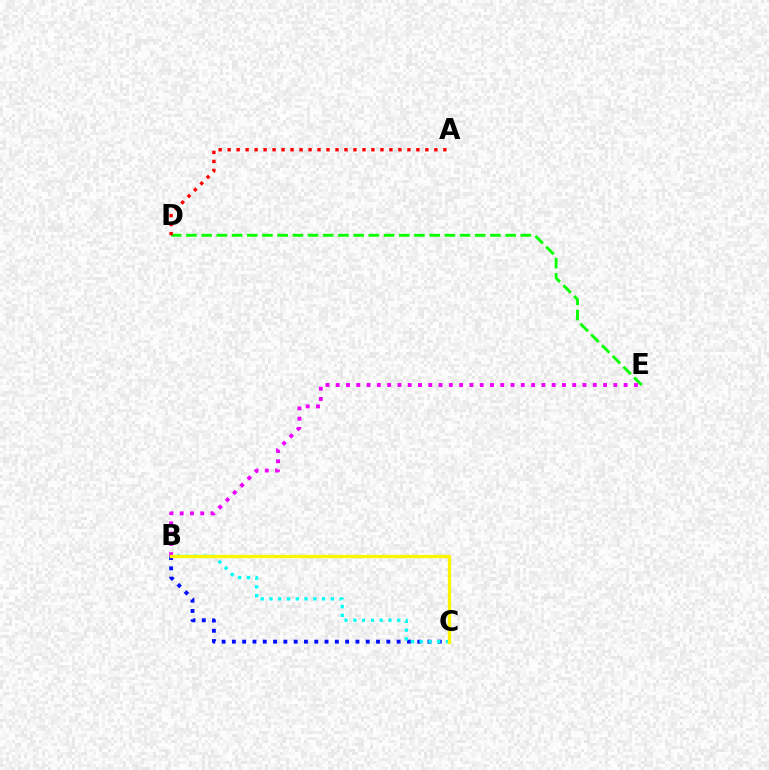{('B', 'C'): [{'color': '#0010ff', 'line_style': 'dotted', 'thickness': 2.8}, {'color': '#00fff6', 'line_style': 'dotted', 'thickness': 2.38}, {'color': '#fcf500', 'line_style': 'solid', 'thickness': 2.37}], ('D', 'E'): [{'color': '#08ff00', 'line_style': 'dashed', 'thickness': 2.06}], ('B', 'E'): [{'color': '#ee00ff', 'line_style': 'dotted', 'thickness': 2.79}], ('A', 'D'): [{'color': '#ff0000', 'line_style': 'dotted', 'thickness': 2.44}]}